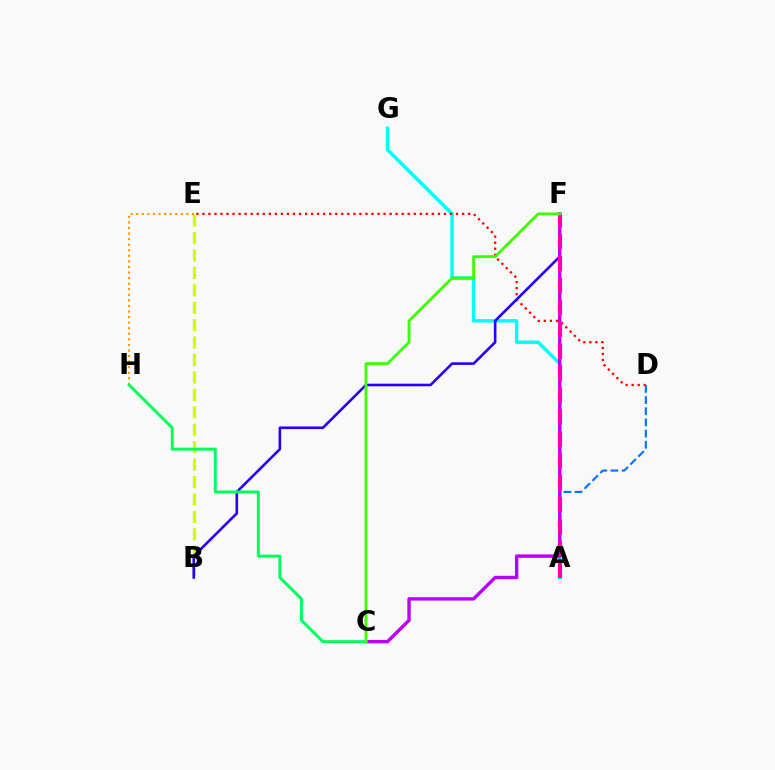{('A', 'G'): [{'color': '#00fff6', 'line_style': 'solid', 'thickness': 2.49}], ('D', 'E'): [{'color': '#ff0000', 'line_style': 'dotted', 'thickness': 1.64}], ('B', 'E'): [{'color': '#d1ff00', 'line_style': 'dashed', 'thickness': 2.37}], ('A', 'D'): [{'color': '#0074ff', 'line_style': 'dashed', 'thickness': 1.52}], ('B', 'F'): [{'color': '#2500ff', 'line_style': 'solid', 'thickness': 1.88}], ('E', 'H'): [{'color': '#ff9400', 'line_style': 'dotted', 'thickness': 1.51}], ('C', 'F'): [{'color': '#b900ff', 'line_style': 'solid', 'thickness': 2.44}, {'color': '#3dff00', 'line_style': 'solid', 'thickness': 2.04}], ('C', 'H'): [{'color': '#00ff5c', 'line_style': 'solid', 'thickness': 2.14}], ('A', 'F'): [{'color': '#ff00ac', 'line_style': 'dashed', 'thickness': 2.98}]}